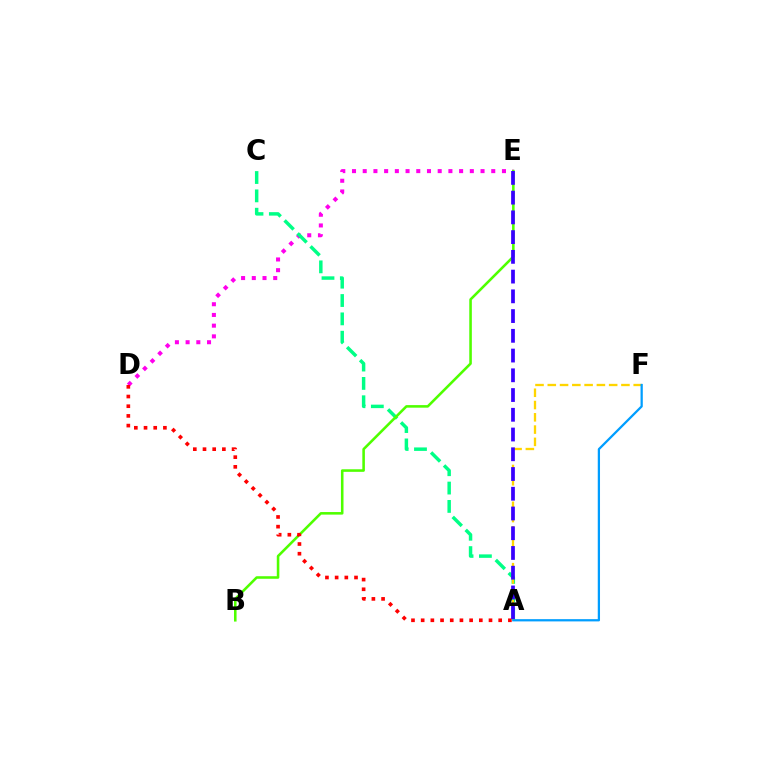{('D', 'E'): [{'color': '#ff00ed', 'line_style': 'dotted', 'thickness': 2.91}], ('A', 'C'): [{'color': '#00ff86', 'line_style': 'dashed', 'thickness': 2.49}], ('B', 'E'): [{'color': '#4fff00', 'line_style': 'solid', 'thickness': 1.85}], ('A', 'D'): [{'color': '#ff0000', 'line_style': 'dotted', 'thickness': 2.63}], ('A', 'F'): [{'color': '#ffd500', 'line_style': 'dashed', 'thickness': 1.67}, {'color': '#009eff', 'line_style': 'solid', 'thickness': 1.62}], ('A', 'E'): [{'color': '#3700ff', 'line_style': 'dashed', 'thickness': 2.68}]}